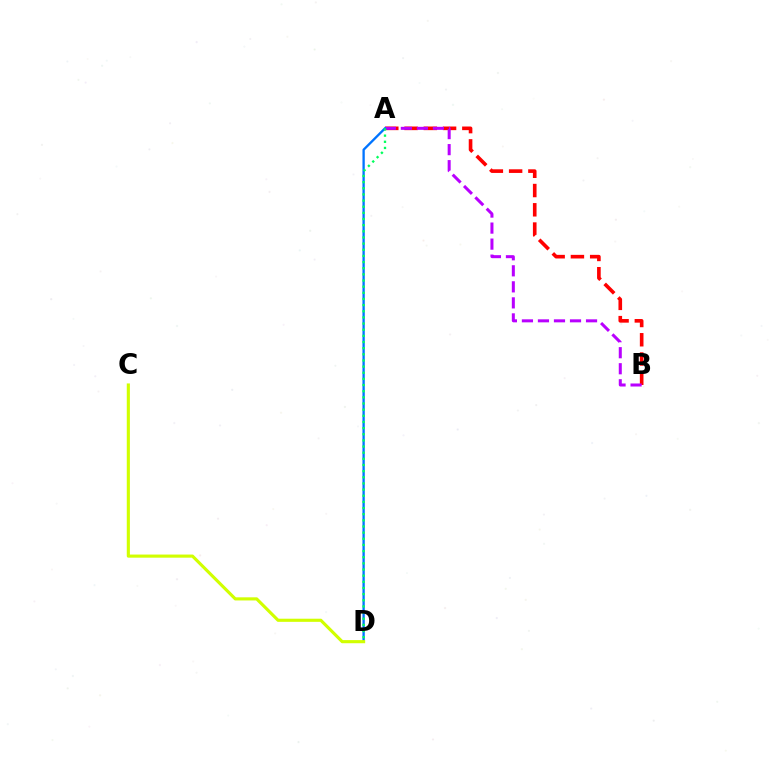{('A', 'B'): [{'color': '#ff0000', 'line_style': 'dashed', 'thickness': 2.62}, {'color': '#b900ff', 'line_style': 'dashed', 'thickness': 2.18}], ('A', 'D'): [{'color': '#0074ff', 'line_style': 'solid', 'thickness': 1.67}, {'color': '#00ff5c', 'line_style': 'dotted', 'thickness': 1.67}], ('C', 'D'): [{'color': '#d1ff00', 'line_style': 'solid', 'thickness': 2.25}]}